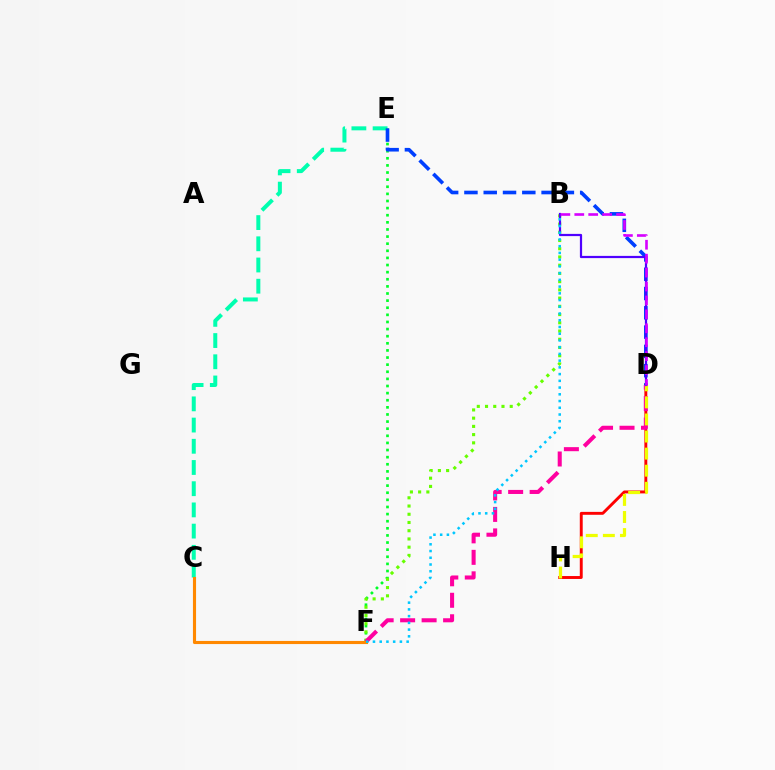{('C', 'E'): [{'color': '#00ffaf', 'line_style': 'dashed', 'thickness': 2.88}], ('E', 'F'): [{'color': '#00ff27', 'line_style': 'dotted', 'thickness': 1.93}], ('D', 'H'): [{'color': '#ff0000', 'line_style': 'solid', 'thickness': 2.1}, {'color': '#eeff00', 'line_style': 'dashed', 'thickness': 2.32}], ('D', 'E'): [{'color': '#003fff', 'line_style': 'dashed', 'thickness': 2.62}], ('B', 'F'): [{'color': '#66ff00', 'line_style': 'dotted', 'thickness': 2.24}, {'color': '#00c7ff', 'line_style': 'dotted', 'thickness': 1.83}], ('D', 'F'): [{'color': '#ff00a0', 'line_style': 'dashed', 'thickness': 2.92}], ('B', 'D'): [{'color': '#4f00ff', 'line_style': 'solid', 'thickness': 1.6}, {'color': '#d600ff', 'line_style': 'dashed', 'thickness': 1.89}], ('C', 'F'): [{'color': '#ff8800', 'line_style': 'solid', 'thickness': 2.24}]}